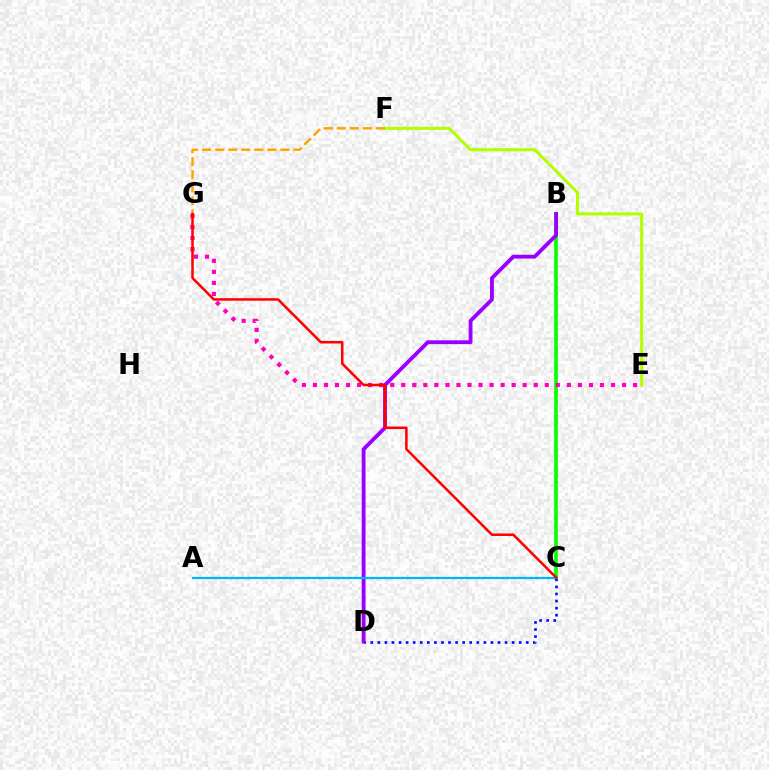{('B', 'C'): [{'color': '#08ff00', 'line_style': 'solid', 'thickness': 2.65}], ('E', 'F'): [{'color': '#b3ff00', 'line_style': 'solid', 'thickness': 2.21}], ('A', 'C'): [{'color': '#00ff9d', 'line_style': 'dotted', 'thickness': 1.6}, {'color': '#00b5ff', 'line_style': 'solid', 'thickness': 1.57}], ('C', 'D'): [{'color': '#0010ff', 'line_style': 'dotted', 'thickness': 1.92}], ('E', 'G'): [{'color': '#ff00bd', 'line_style': 'dotted', 'thickness': 3.0}], ('B', 'D'): [{'color': '#9b00ff', 'line_style': 'solid', 'thickness': 2.75}], ('F', 'G'): [{'color': '#ffa500', 'line_style': 'dashed', 'thickness': 1.77}], ('C', 'G'): [{'color': '#ff0000', 'line_style': 'solid', 'thickness': 1.81}]}